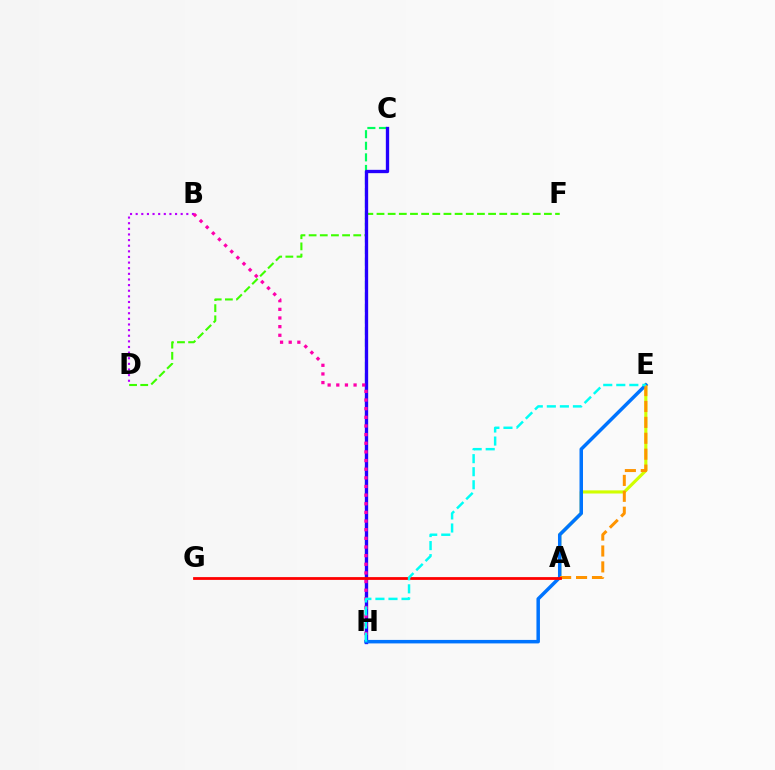{('A', 'E'): [{'color': '#d1ff00', 'line_style': 'solid', 'thickness': 2.26}, {'color': '#ff9400', 'line_style': 'dashed', 'thickness': 2.16}], ('C', 'H'): [{'color': '#00ff5c', 'line_style': 'dashed', 'thickness': 1.57}, {'color': '#2500ff', 'line_style': 'solid', 'thickness': 2.39}], ('D', 'F'): [{'color': '#3dff00', 'line_style': 'dashed', 'thickness': 1.52}], ('B', 'D'): [{'color': '#b900ff', 'line_style': 'dotted', 'thickness': 1.53}], ('B', 'H'): [{'color': '#ff00ac', 'line_style': 'dotted', 'thickness': 2.35}], ('E', 'H'): [{'color': '#0074ff', 'line_style': 'solid', 'thickness': 2.51}, {'color': '#00fff6', 'line_style': 'dashed', 'thickness': 1.77}], ('A', 'G'): [{'color': '#ff0000', 'line_style': 'solid', 'thickness': 2.01}]}